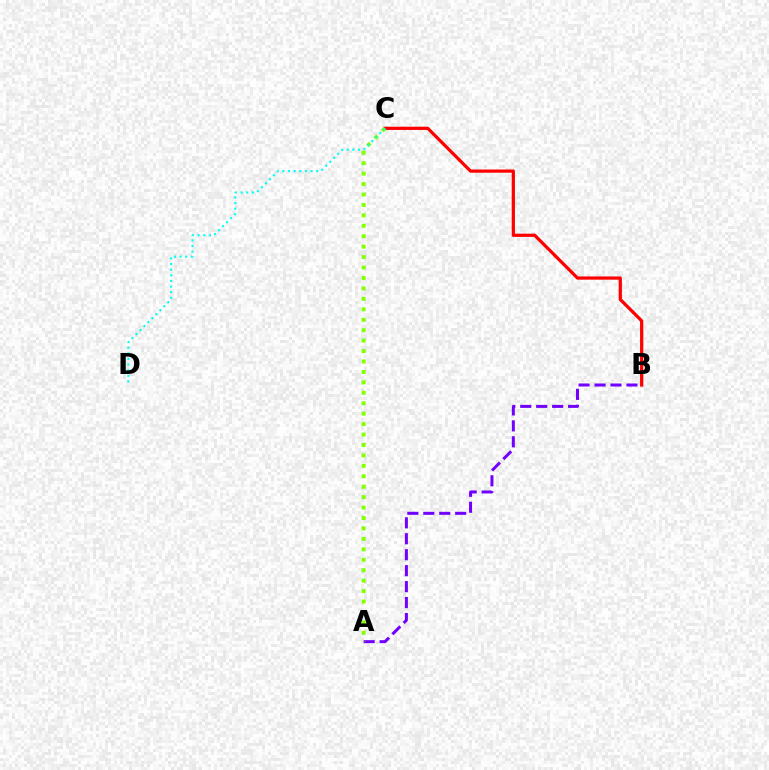{('B', 'C'): [{'color': '#ff0000', 'line_style': 'solid', 'thickness': 2.32}], ('A', 'B'): [{'color': '#7200ff', 'line_style': 'dashed', 'thickness': 2.17}], ('A', 'C'): [{'color': '#84ff00', 'line_style': 'dotted', 'thickness': 2.84}], ('C', 'D'): [{'color': '#00fff6', 'line_style': 'dotted', 'thickness': 1.53}]}